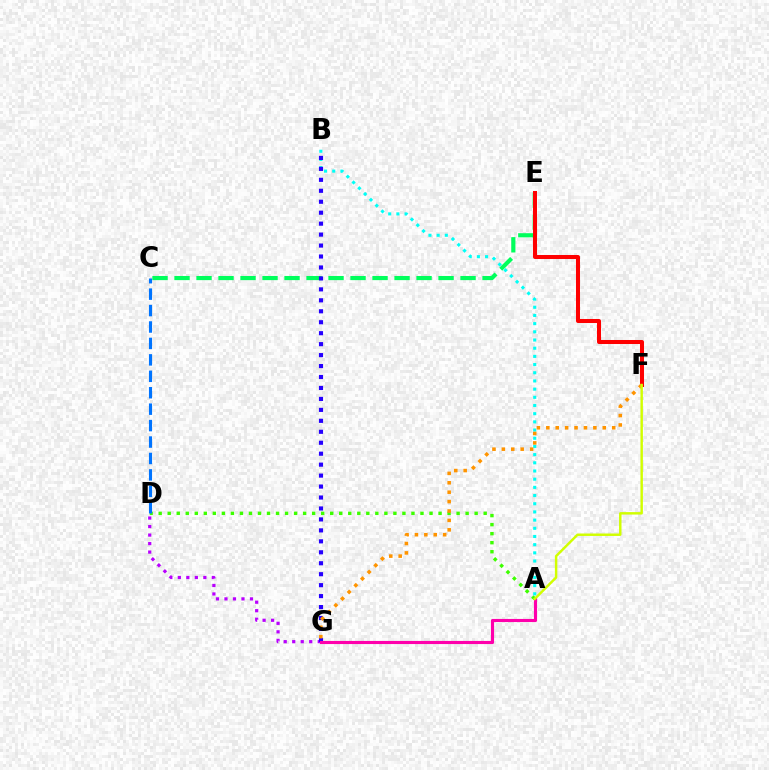{('D', 'G'): [{'color': '#b900ff', 'line_style': 'dotted', 'thickness': 2.31}], ('A', 'D'): [{'color': '#3dff00', 'line_style': 'dotted', 'thickness': 2.45}], ('C', 'E'): [{'color': '#00ff5c', 'line_style': 'dashed', 'thickness': 2.99}], ('A', 'B'): [{'color': '#00fff6', 'line_style': 'dotted', 'thickness': 2.22}], ('C', 'D'): [{'color': '#0074ff', 'line_style': 'dashed', 'thickness': 2.23}], ('B', 'G'): [{'color': '#2500ff', 'line_style': 'dotted', 'thickness': 2.98}], ('E', 'F'): [{'color': '#ff0000', 'line_style': 'solid', 'thickness': 2.9}], ('A', 'G'): [{'color': '#ff00ac', 'line_style': 'solid', 'thickness': 2.25}], ('F', 'G'): [{'color': '#ff9400', 'line_style': 'dotted', 'thickness': 2.56}], ('A', 'F'): [{'color': '#d1ff00', 'line_style': 'solid', 'thickness': 1.76}]}